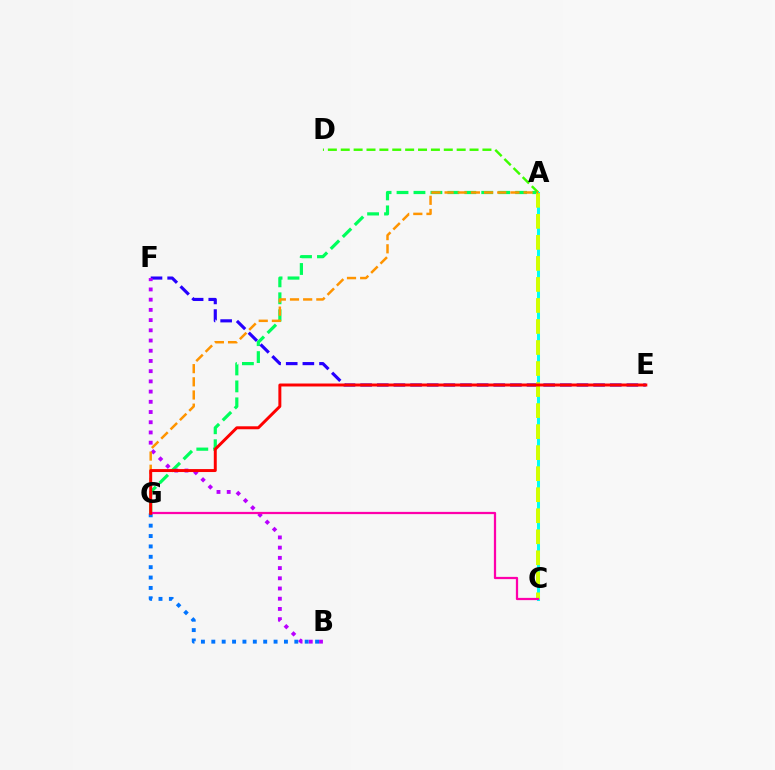{('A', 'G'): [{'color': '#00ff5c', 'line_style': 'dashed', 'thickness': 2.3}, {'color': '#ff9400', 'line_style': 'dashed', 'thickness': 1.79}], ('A', 'D'): [{'color': '#3dff00', 'line_style': 'dashed', 'thickness': 1.75}], ('E', 'F'): [{'color': '#2500ff', 'line_style': 'dashed', 'thickness': 2.26}], ('A', 'C'): [{'color': '#00fff6', 'line_style': 'solid', 'thickness': 2.19}, {'color': '#d1ff00', 'line_style': 'dashed', 'thickness': 2.86}], ('B', 'F'): [{'color': '#b900ff', 'line_style': 'dotted', 'thickness': 2.78}], ('B', 'G'): [{'color': '#0074ff', 'line_style': 'dotted', 'thickness': 2.82}], ('C', 'G'): [{'color': '#ff00ac', 'line_style': 'solid', 'thickness': 1.62}], ('E', 'G'): [{'color': '#ff0000', 'line_style': 'solid', 'thickness': 2.13}]}